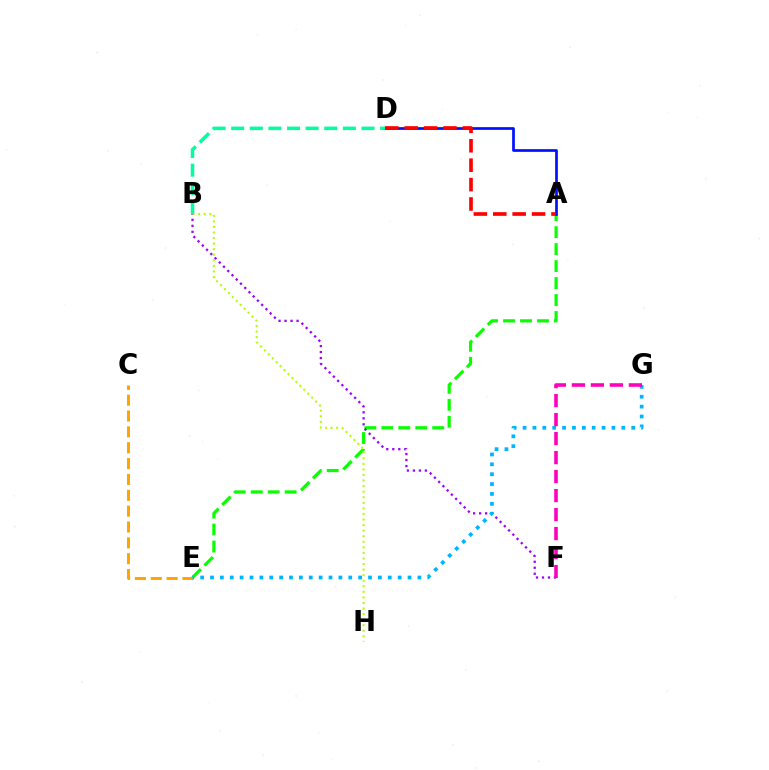{('A', 'E'): [{'color': '#08ff00', 'line_style': 'dashed', 'thickness': 2.31}], ('B', 'F'): [{'color': '#9b00ff', 'line_style': 'dotted', 'thickness': 1.63}], ('A', 'D'): [{'color': '#0010ff', 'line_style': 'solid', 'thickness': 1.94}, {'color': '#ff0000', 'line_style': 'dashed', 'thickness': 2.64}], ('C', 'E'): [{'color': '#ffa500', 'line_style': 'dashed', 'thickness': 2.15}], ('E', 'G'): [{'color': '#00b5ff', 'line_style': 'dotted', 'thickness': 2.68}], ('F', 'G'): [{'color': '#ff00bd', 'line_style': 'dashed', 'thickness': 2.58}], ('B', 'H'): [{'color': '#b3ff00', 'line_style': 'dotted', 'thickness': 1.51}], ('B', 'D'): [{'color': '#00ff9d', 'line_style': 'dashed', 'thickness': 2.53}]}